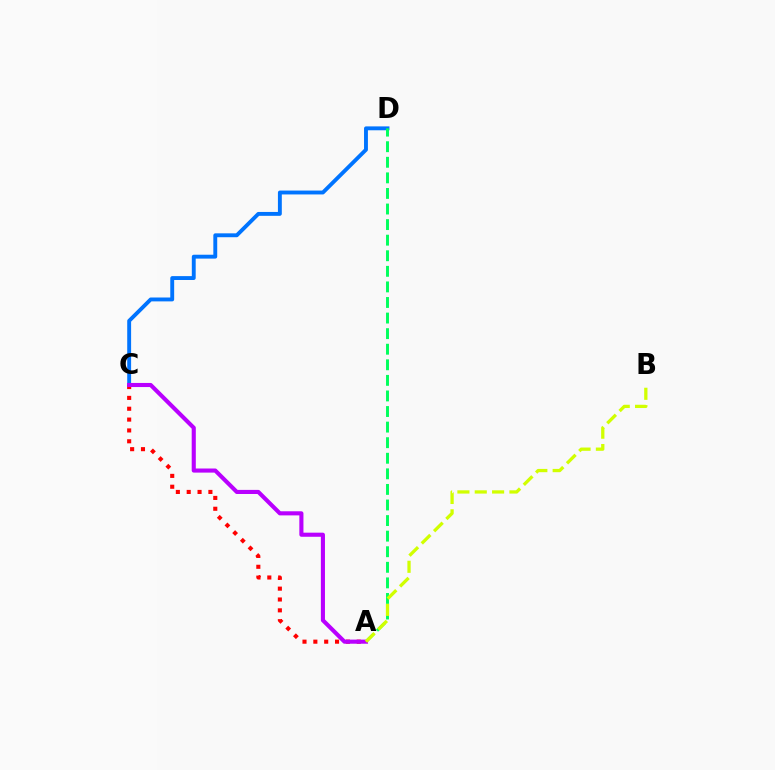{('C', 'D'): [{'color': '#0074ff', 'line_style': 'solid', 'thickness': 2.8}], ('A', 'C'): [{'color': '#ff0000', 'line_style': 'dotted', 'thickness': 2.95}, {'color': '#b900ff', 'line_style': 'solid', 'thickness': 2.95}], ('A', 'D'): [{'color': '#00ff5c', 'line_style': 'dashed', 'thickness': 2.12}], ('A', 'B'): [{'color': '#d1ff00', 'line_style': 'dashed', 'thickness': 2.36}]}